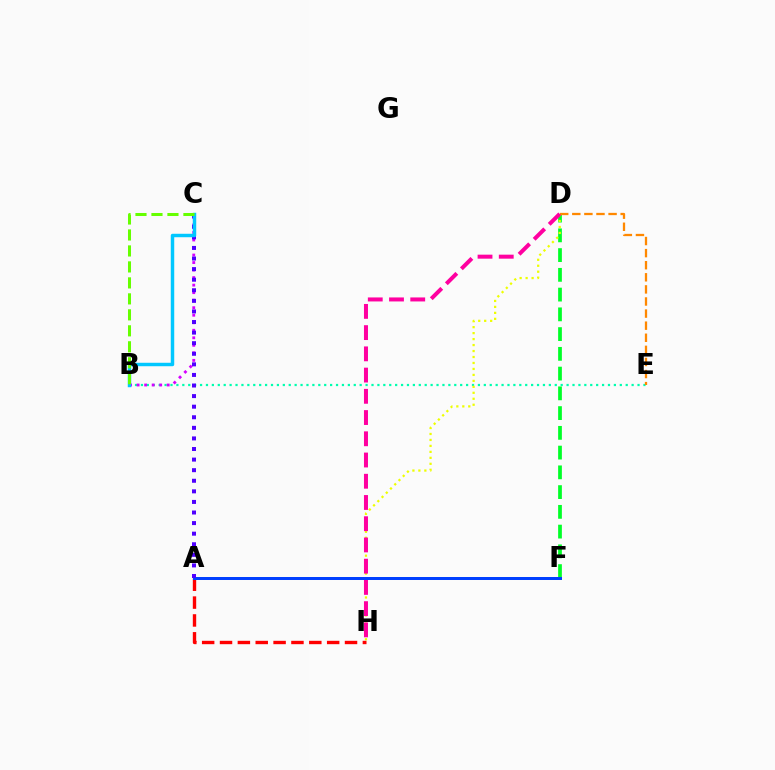{('D', 'F'): [{'color': '#00ff27', 'line_style': 'dashed', 'thickness': 2.68}], ('B', 'E'): [{'color': '#00ffaf', 'line_style': 'dotted', 'thickness': 1.61}], ('D', 'H'): [{'color': '#eeff00', 'line_style': 'dotted', 'thickness': 1.62}, {'color': '#ff00a0', 'line_style': 'dashed', 'thickness': 2.88}], ('A', 'H'): [{'color': '#ff0000', 'line_style': 'dashed', 'thickness': 2.43}], ('D', 'E'): [{'color': '#ff8800', 'line_style': 'dashed', 'thickness': 1.64}], ('A', 'F'): [{'color': '#003fff', 'line_style': 'solid', 'thickness': 2.15}], ('B', 'C'): [{'color': '#d600ff', 'line_style': 'dotted', 'thickness': 2.04}, {'color': '#00c7ff', 'line_style': 'solid', 'thickness': 2.49}, {'color': '#66ff00', 'line_style': 'dashed', 'thickness': 2.17}], ('A', 'C'): [{'color': '#4f00ff', 'line_style': 'dotted', 'thickness': 2.88}]}